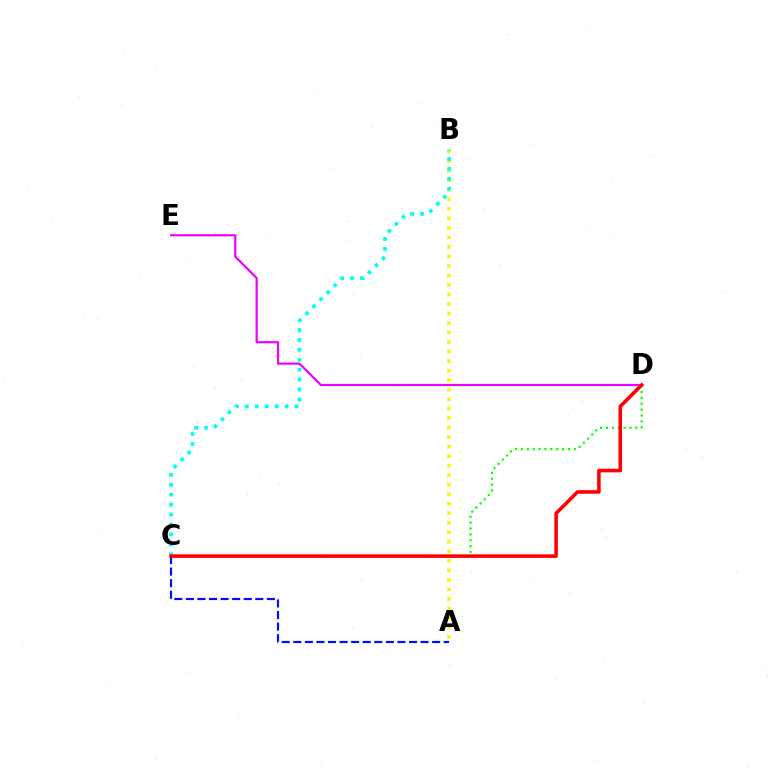{('A', 'B'): [{'color': '#fcf500', 'line_style': 'dotted', 'thickness': 2.58}], ('B', 'C'): [{'color': '#00fff6', 'line_style': 'dotted', 'thickness': 2.7}], ('D', 'E'): [{'color': '#ee00ff', 'line_style': 'solid', 'thickness': 1.58}], ('A', 'C'): [{'color': '#0010ff', 'line_style': 'dashed', 'thickness': 1.57}], ('C', 'D'): [{'color': '#08ff00', 'line_style': 'dotted', 'thickness': 1.6}, {'color': '#ff0000', 'line_style': 'solid', 'thickness': 2.57}]}